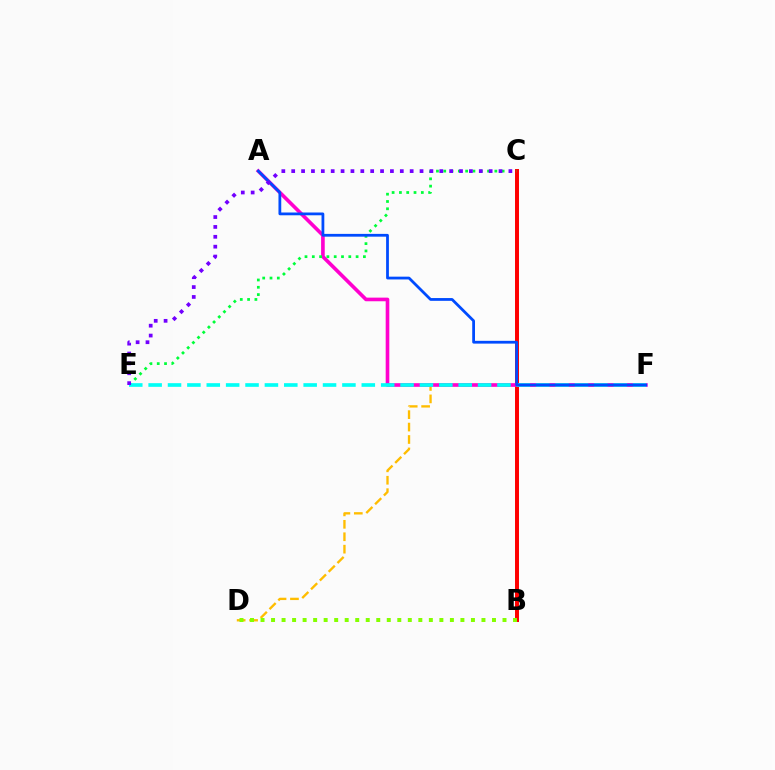{('B', 'C'): [{'color': '#ff0000', 'line_style': 'solid', 'thickness': 2.85}], ('D', 'F'): [{'color': '#ffbd00', 'line_style': 'dashed', 'thickness': 1.69}], ('A', 'F'): [{'color': '#ff00cf', 'line_style': 'solid', 'thickness': 2.62}, {'color': '#004bff', 'line_style': 'solid', 'thickness': 2.0}], ('B', 'D'): [{'color': '#84ff00', 'line_style': 'dotted', 'thickness': 2.86}], ('C', 'E'): [{'color': '#00ff39', 'line_style': 'dotted', 'thickness': 1.98}, {'color': '#7200ff', 'line_style': 'dotted', 'thickness': 2.68}], ('E', 'F'): [{'color': '#00fff6', 'line_style': 'dashed', 'thickness': 2.63}]}